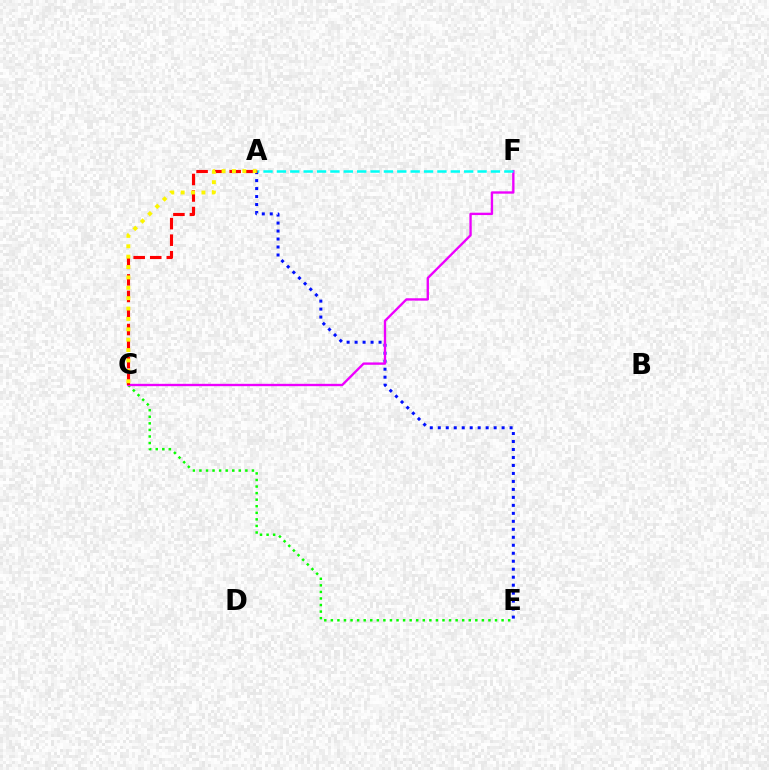{('C', 'E'): [{'color': '#08ff00', 'line_style': 'dotted', 'thickness': 1.78}], ('A', 'E'): [{'color': '#0010ff', 'line_style': 'dotted', 'thickness': 2.17}], ('C', 'F'): [{'color': '#ee00ff', 'line_style': 'solid', 'thickness': 1.7}], ('A', 'C'): [{'color': '#ff0000', 'line_style': 'dashed', 'thickness': 2.25}, {'color': '#fcf500', 'line_style': 'dotted', 'thickness': 2.82}], ('A', 'F'): [{'color': '#00fff6', 'line_style': 'dashed', 'thickness': 1.82}]}